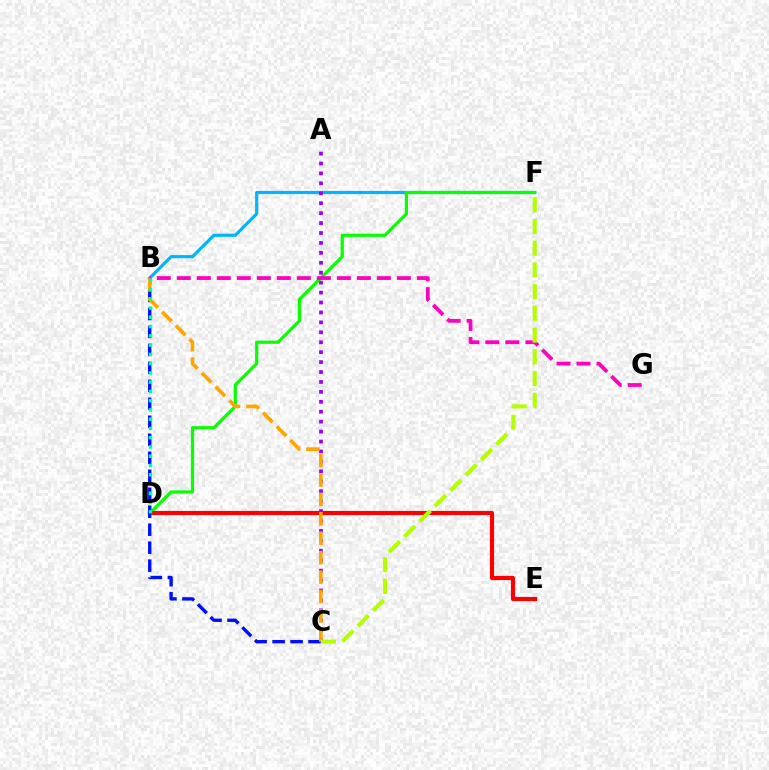{('B', 'F'): [{'color': '#00b5ff', 'line_style': 'solid', 'thickness': 2.26}], ('D', 'F'): [{'color': '#08ff00', 'line_style': 'solid', 'thickness': 2.3}], ('D', 'E'): [{'color': '#ff0000', 'line_style': 'solid', 'thickness': 2.98}], ('A', 'C'): [{'color': '#9b00ff', 'line_style': 'dotted', 'thickness': 2.7}], ('B', 'C'): [{'color': '#0010ff', 'line_style': 'dashed', 'thickness': 2.44}, {'color': '#ffa500', 'line_style': 'dashed', 'thickness': 2.64}], ('B', 'G'): [{'color': '#ff00bd', 'line_style': 'dashed', 'thickness': 2.72}], ('C', 'F'): [{'color': '#b3ff00', 'line_style': 'dashed', 'thickness': 2.95}], ('B', 'D'): [{'color': '#00ff9d', 'line_style': 'dotted', 'thickness': 2.52}]}